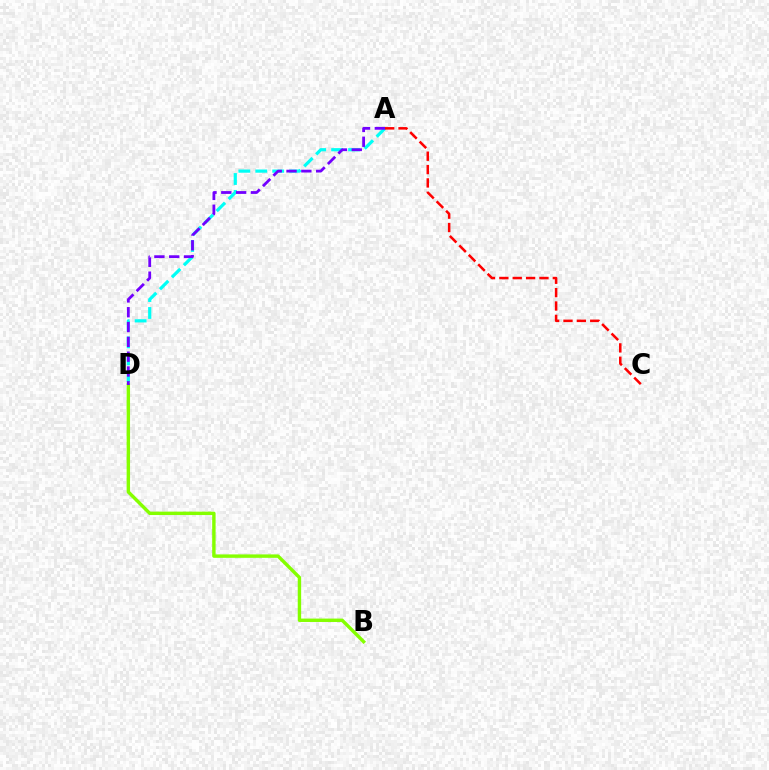{('A', 'D'): [{'color': '#00fff6', 'line_style': 'dashed', 'thickness': 2.3}, {'color': '#7200ff', 'line_style': 'dashed', 'thickness': 2.01}], ('A', 'C'): [{'color': '#ff0000', 'line_style': 'dashed', 'thickness': 1.82}], ('B', 'D'): [{'color': '#84ff00', 'line_style': 'solid', 'thickness': 2.45}]}